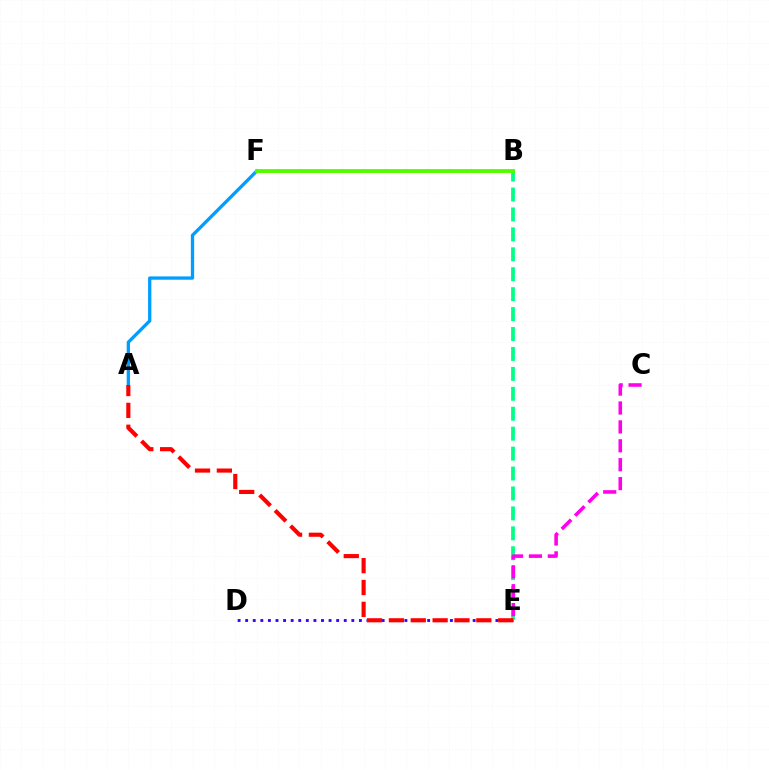{('D', 'E'): [{'color': '#3700ff', 'line_style': 'dotted', 'thickness': 2.06}], ('B', 'F'): [{'color': '#ffd500', 'line_style': 'solid', 'thickness': 2.05}, {'color': '#4fff00', 'line_style': 'solid', 'thickness': 2.73}], ('B', 'E'): [{'color': '#00ff86', 'line_style': 'dashed', 'thickness': 2.71}], ('A', 'F'): [{'color': '#009eff', 'line_style': 'solid', 'thickness': 2.38}], ('C', 'E'): [{'color': '#ff00ed', 'line_style': 'dashed', 'thickness': 2.57}], ('A', 'E'): [{'color': '#ff0000', 'line_style': 'dashed', 'thickness': 2.97}]}